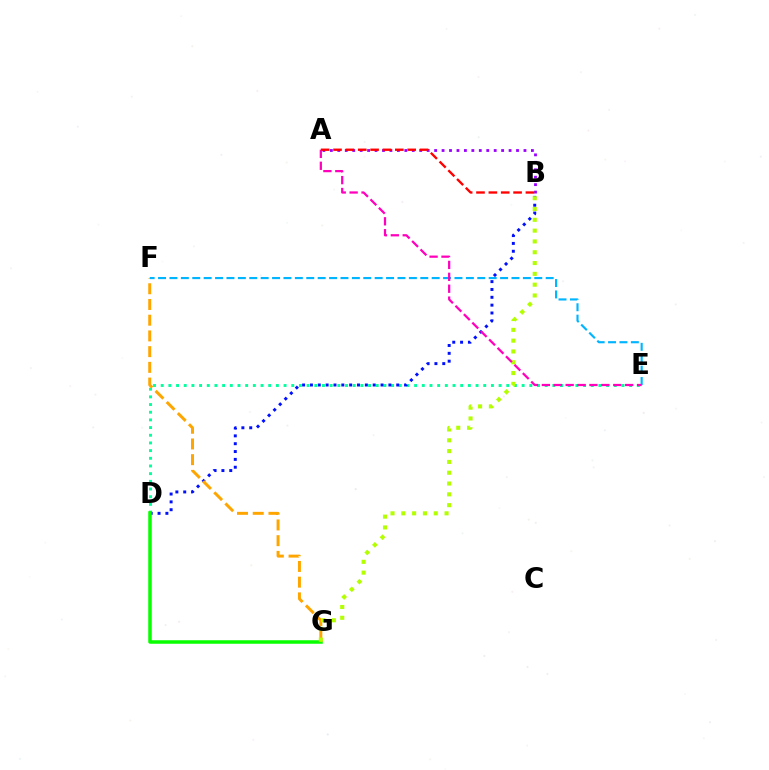{('D', 'E'): [{'color': '#00ff9d', 'line_style': 'dotted', 'thickness': 2.09}], ('A', 'B'): [{'color': '#9b00ff', 'line_style': 'dotted', 'thickness': 2.02}, {'color': '#ff0000', 'line_style': 'dashed', 'thickness': 1.68}], ('B', 'D'): [{'color': '#0010ff', 'line_style': 'dotted', 'thickness': 2.13}], ('D', 'G'): [{'color': '#08ff00', 'line_style': 'solid', 'thickness': 2.53}], ('F', 'G'): [{'color': '#ffa500', 'line_style': 'dashed', 'thickness': 2.14}], ('B', 'G'): [{'color': '#b3ff00', 'line_style': 'dotted', 'thickness': 2.94}], ('E', 'F'): [{'color': '#00b5ff', 'line_style': 'dashed', 'thickness': 1.55}], ('A', 'E'): [{'color': '#ff00bd', 'line_style': 'dashed', 'thickness': 1.62}]}